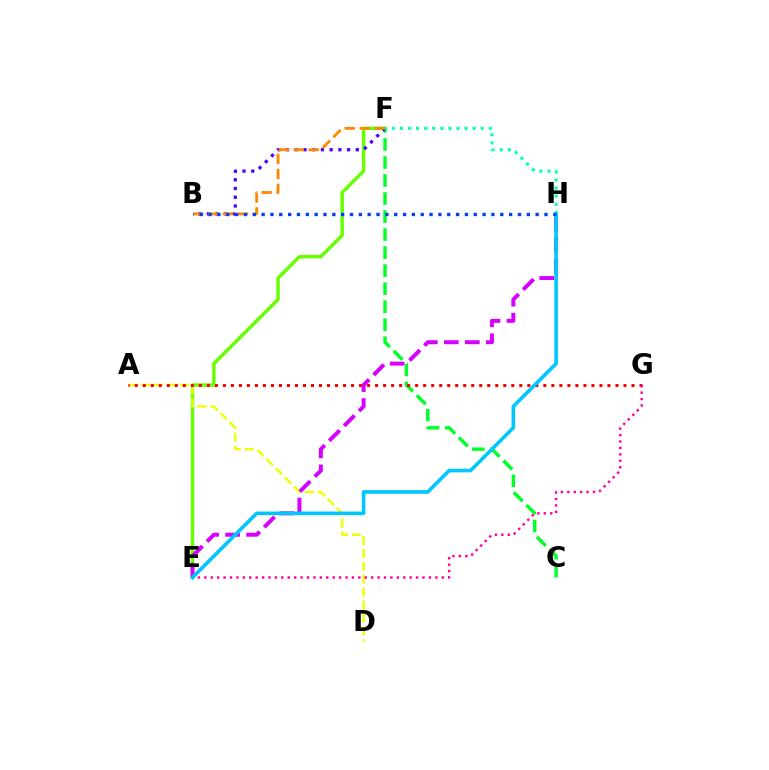{('E', 'F'): [{'color': '#66ff00', 'line_style': 'solid', 'thickness': 2.45}], ('C', 'F'): [{'color': '#00ff27', 'line_style': 'dashed', 'thickness': 2.45}], ('A', 'D'): [{'color': '#eeff00', 'line_style': 'dashed', 'thickness': 1.76}], ('A', 'G'): [{'color': '#ff0000', 'line_style': 'dotted', 'thickness': 2.18}], ('E', 'G'): [{'color': '#ff00a0', 'line_style': 'dotted', 'thickness': 1.74}], ('E', 'H'): [{'color': '#d600ff', 'line_style': 'dashed', 'thickness': 2.85}, {'color': '#00c7ff', 'line_style': 'solid', 'thickness': 2.6}], ('B', 'F'): [{'color': '#4f00ff', 'line_style': 'dotted', 'thickness': 2.37}, {'color': '#ff8800', 'line_style': 'dashed', 'thickness': 2.04}], ('F', 'H'): [{'color': '#00ffaf', 'line_style': 'dotted', 'thickness': 2.2}], ('B', 'H'): [{'color': '#003fff', 'line_style': 'dotted', 'thickness': 2.4}]}